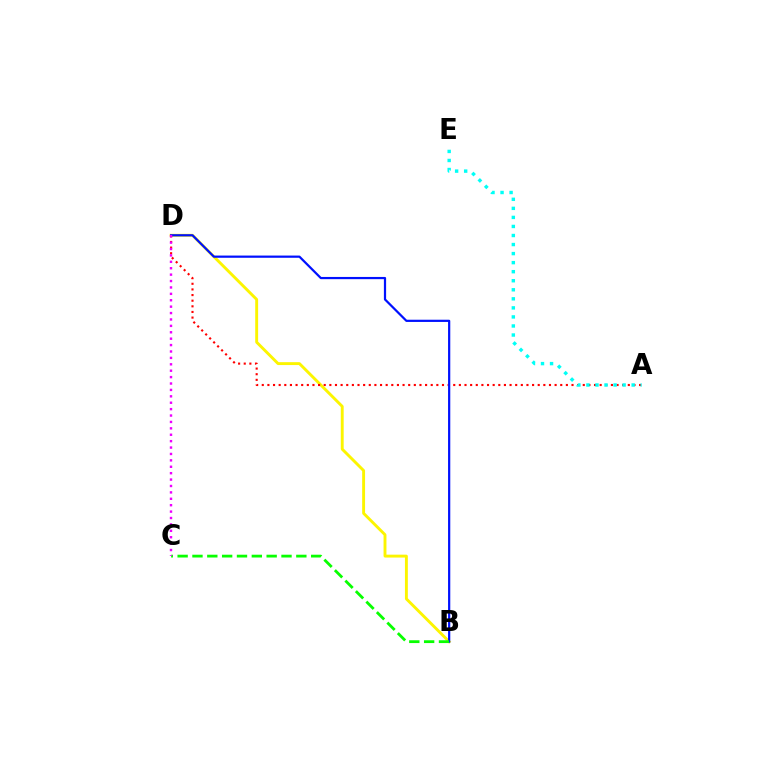{('B', 'D'): [{'color': '#fcf500', 'line_style': 'solid', 'thickness': 2.08}, {'color': '#0010ff', 'line_style': 'solid', 'thickness': 1.6}], ('A', 'D'): [{'color': '#ff0000', 'line_style': 'dotted', 'thickness': 1.53}], ('A', 'E'): [{'color': '#00fff6', 'line_style': 'dotted', 'thickness': 2.46}], ('B', 'C'): [{'color': '#08ff00', 'line_style': 'dashed', 'thickness': 2.02}], ('C', 'D'): [{'color': '#ee00ff', 'line_style': 'dotted', 'thickness': 1.74}]}